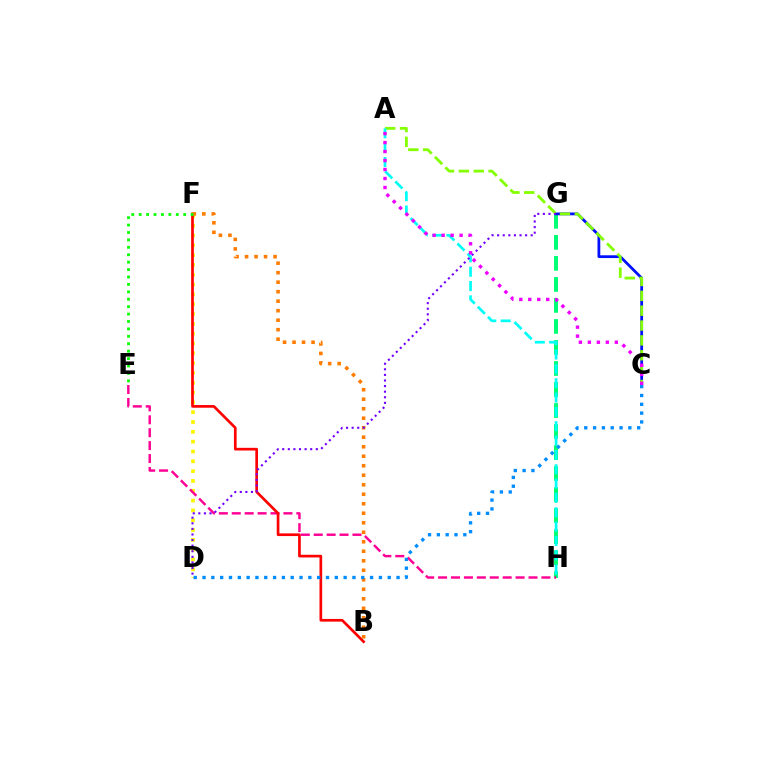{('D', 'F'): [{'color': '#fcf500', 'line_style': 'dotted', 'thickness': 2.67}], ('G', 'H'): [{'color': '#00ff74', 'line_style': 'dashed', 'thickness': 2.86}], ('C', 'G'): [{'color': '#0010ff', 'line_style': 'solid', 'thickness': 2.0}], ('E', 'H'): [{'color': '#ff0094', 'line_style': 'dashed', 'thickness': 1.75}], ('B', 'F'): [{'color': '#ff0000', 'line_style': 'solid', 'thickness': 1.93}, {'color': '#ff7c00', 'line_style': 'dotted', 'thickness': 2.58}], ('C', 'D'): [{'color': '#008cff', 'line_style': 'dotted', 'thickness': 2.4}], ('A', 'C'): [{'color': '#84ff00', 'line_style': 'dashed', 'thickness': 2.02}, {'color': '#ee00ff', 'line_style': 'dotted', 'thickness': 2.44}], ('E', 'F'): [{'color': '#08ff00', 'line_style': 'dotted', 'thickness': 2.02}], ('A', 'H'): [{'color': '#00fff6', 'line_style': 'dashed', 'thickness': 1.95}], ('D', 'G'): [{'color': '#7200ff', 'line_style': 'dotted', 'thickness': 1.52}]}